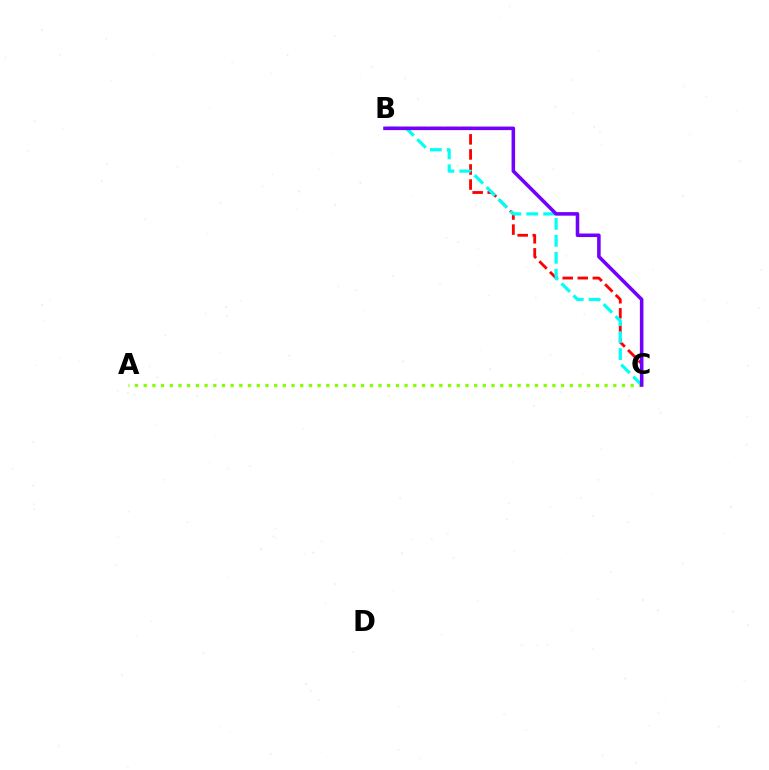{('B', 'C'): [{'color': '#ff0000', 'line_style': 'dashed', 'thickness': 2.05}, {'color': '#00fff6', 'line_style': 'dashed', 'thickness': 2.3}, {'color': '#7200ff', 'line_style': 'solid', 'thickness': 2.56}], ('A', 'C'): [{'color': '#84ff00', 'line_style': 'dotted', 'thickness': 2.36}]}